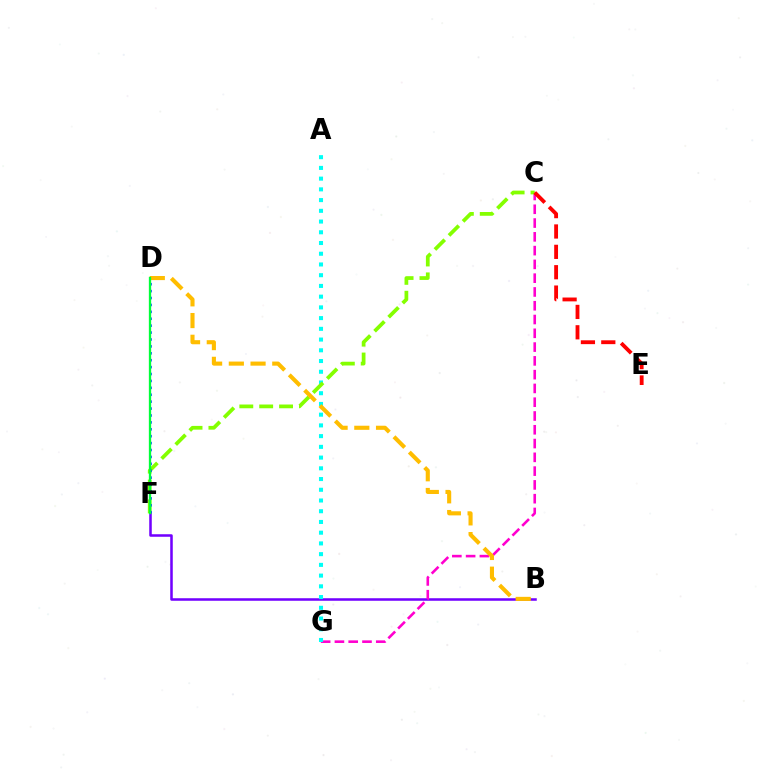{('B', 'F'): [{'color': '#7200ff', 'line_style': 'solid', 'thickness': 1.82}], ('C', 'G'): [{'color': '#ff00cf', 'line_style': 'dashed', 'thickness': 1.87}], ('A', 'G'): [{'color': '#00fff6', 'line_style': 'dotted', 'thickness': 2.91}], ('C', 'F'): [{'color': '#84ff00', 'line_style': 'dashed', 'thickness': 2.7}], ('D', 'F'): [{'color': '#004bff', 'line_style': 'dotted', 'thickness': 1.88}, {'color': '#00ff39', 'line_style': 'solid', 'thickness': 1.66}], ('B', 'D'): [{'color': '#ffbd00', 'line_style': 'dashed', 'thickness': 2.95}], ('C', 'E'): [{'color': '#ff0000', 'line_style': 'dashed', 'thickness': 2.77}]}